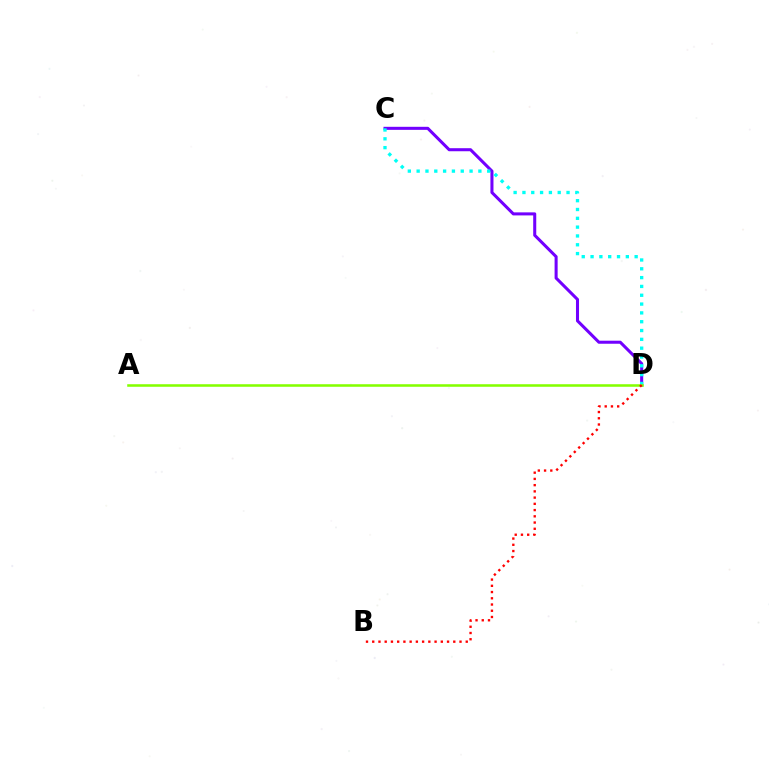{('C', 'D'): [{'color': '#7200ff', 'line_style': 'solid', 'thickness': 2.19}, {'color': '#00fff6', 'line_style': 'dotted', 'thickness': 2.4}], ('A', 'D'): [{'color': '#84ff00', 'line_style': 'solid', 'thickness': 1.83}], ('B', 'D'): [{'color': '#ff0000', 'line_style': 'dotted', 'thickness': 1.69}]}